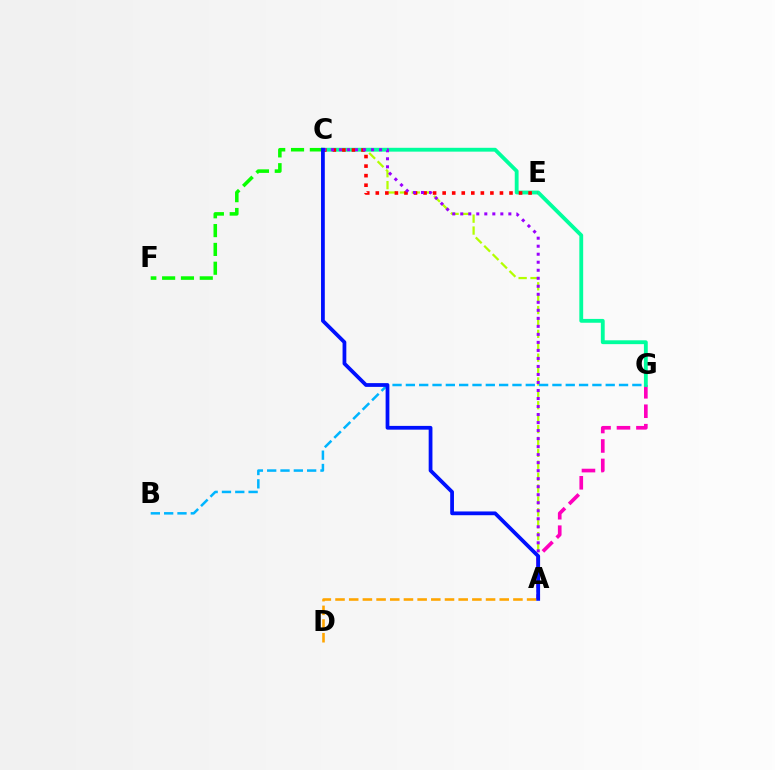{('A', 'D'): [{'color': '#ffa500', 'line_style': 'dashed', 'thickness': 1.86}], ('A', 'C'): [{'color': '#b3ff00', 'line_style': 'dashed', 'thickness': 1.62}, {'color': '#9b00ff', 'line_style': 'dotted', 'thickness': 2.18}, {'color': '#0010ff', 'line_style': 'solid', 'thickness': 2.71}], ('A', 'G'): [{'color': '#ff00bd', 'line_style': 'dashed', 'thickness': 2.64}], ('C', 'G'): [{'color': '#00ff9d', 'line_style': 'solid', 'thickness': 2.76}], ('C', 'E'): [{'color': '#ff0000', 'line_style': 'dotted', 'thickness': 2.59}], ('C', 'F'): [{'color': '#08ff00', 'line_style': 'dashed', 'thickness': 2.56}], ('B', 'G'): [{'color': '#00b5ff', 'line_style': 'dashed', 'thickness': 1.81}]}